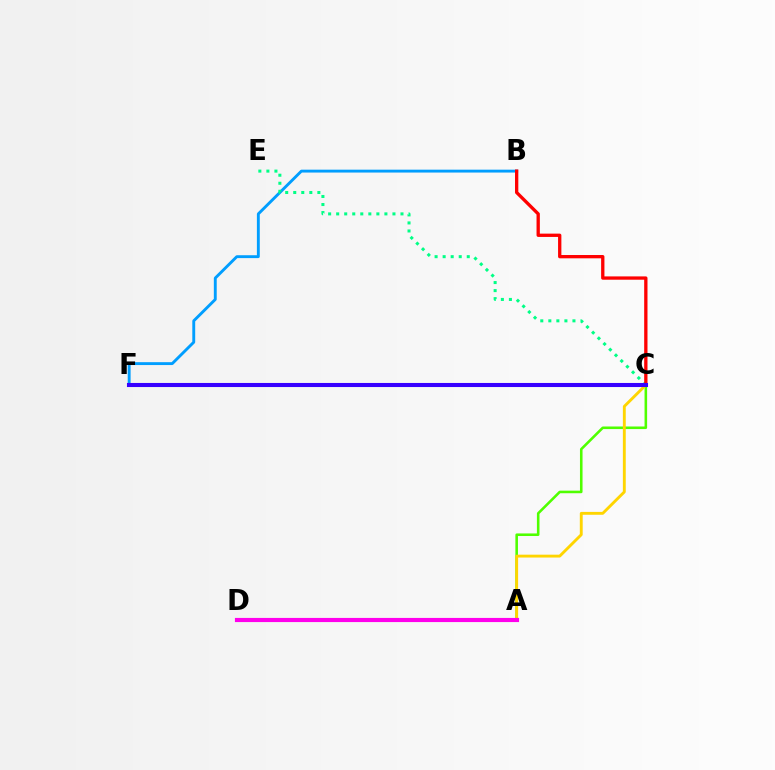{('A', 'C'): [{'color': '#4fff00', 'line_style': 'solid', 'thickness': 1.85}, {'color': '#ffd500', 'line_style': 'solid', 'thickness': 2.07}], ('B', 'F'): [{'color': '#009eff', 'line_style': 'solid', 'thickness': 2.07}], ('C', 'E'): [{'color': '#00ff86', 'line_style': 'dotted', 'thickness': 2.18}], ('B', 'C'): [{'color': '#ff0000', 'line_style': 'solid', 'thickness': 2.38}], ('A', 'D'): [{'color': '#ff00ed', 'line_style': 'solid', 'thickness': 2.99}], ('C', 'F'): [{'color': '#3700ff', 'line_style': 'solid', 'thickness': 2.94}]}